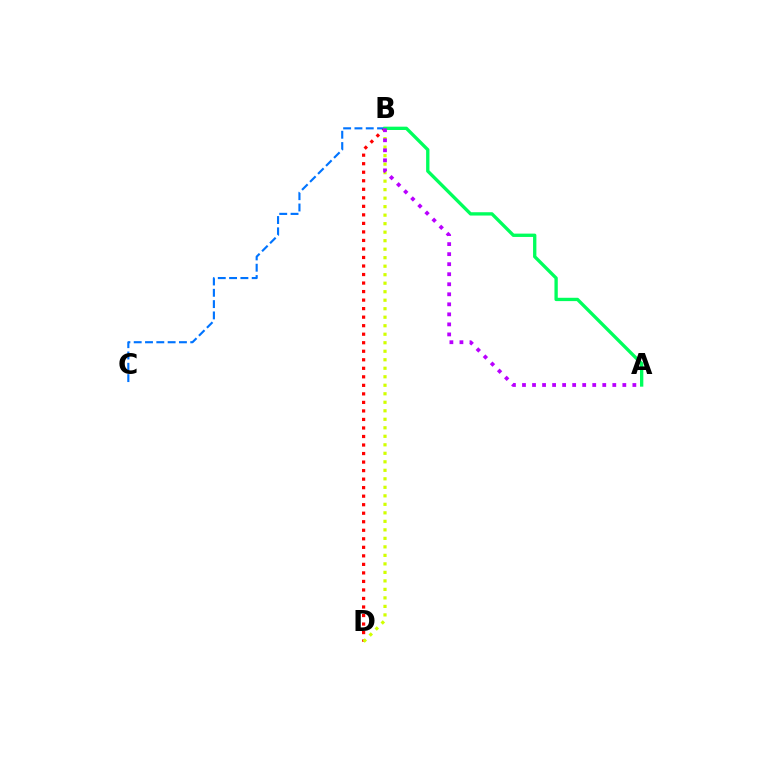{('B', 'D'): [{'color': '#ff0000', 'line_style': 'dotted', 'thickness': 2.32}, {'color': '#d1ff00', 'line_style': 'dotted', 'thickness': 2.31}], ('B', 'C'): [{'color': '#0074ff', 'line_style': 'dashed', 'thickness': 1.54}], ('A', 'B'): [{'color': '#00ff5c', 'line_style': 'solid', 'thickness': 2.39}, {'color': '#b900ff', 'line_style': 'dotted', 'thickness': 2.73}]}